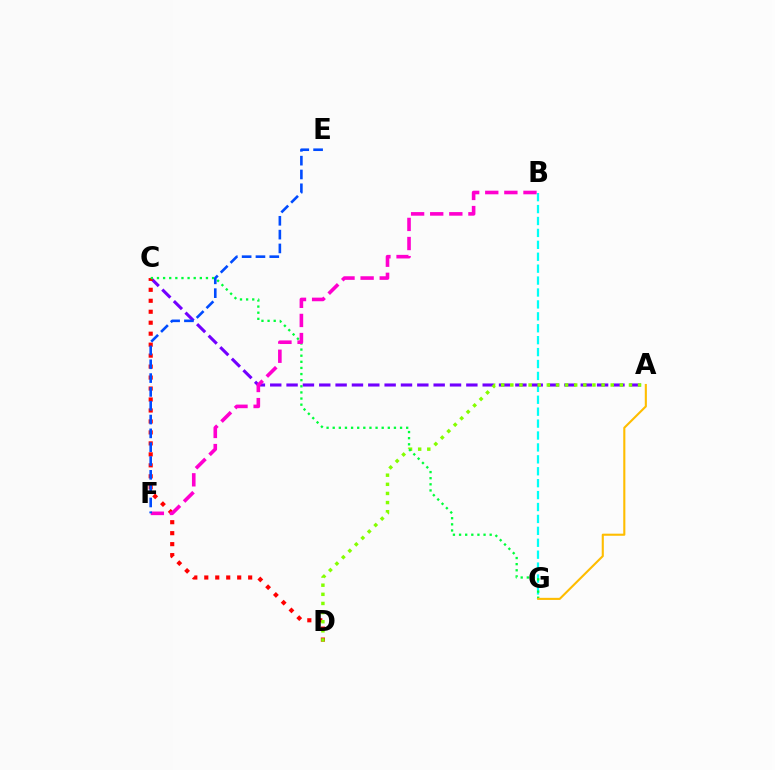{('B', 'G'): [{'color': '#00fff6', 'line_style': 'dashed', 'thickness': 1.62}], ('A', 'C'): [{'color': '#7200ff', 'line_style': 'dashed', 'thickness': 2.22}], ('C', 'D'): [{'color': '#ff0000', 'line_style': 'dotted', 'thickness': 2.98}], ('A', 'D'): [{'color': '#84ff00', 'line_style': 'dotted', 'thickness': 2.48}], ('C', 'G'): [{'color': '#00ff39', 'line_style': 'dotted', 'thickness': 1.66}], ('B', 'F'): [{'color': '#ff00cf', 'line_style': 'dashed', 'thickness': 2.6}], ('A', 'G'): [{'color': '#ffbd00', 'line_style': 'solid', 'thickness': 1.51}], ('E', 'F'): [{'color': '#004bff', 'line_style': 'dashed', 'thickness': 1.88}]}